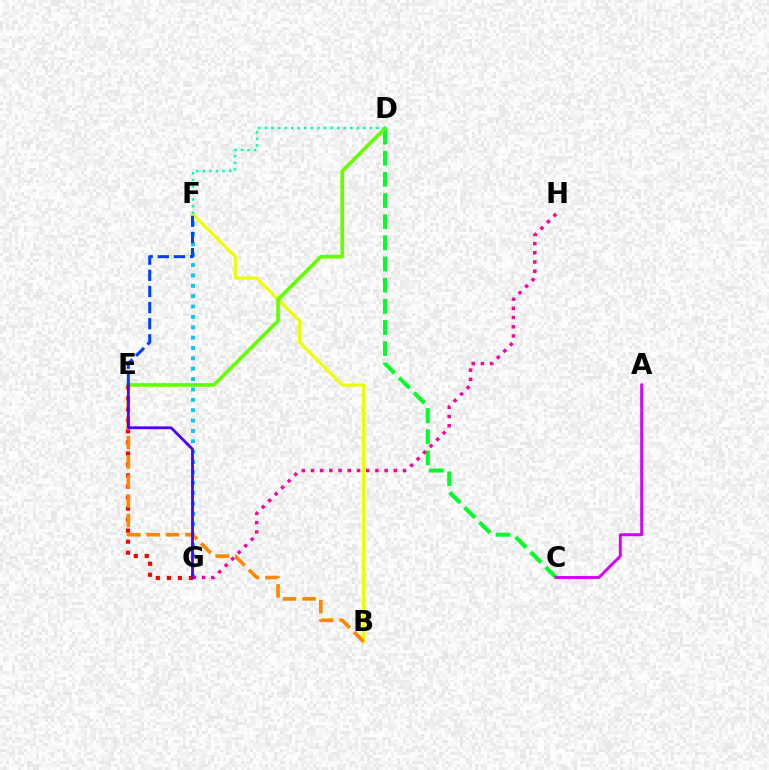{('C', 'D'): [{'color': '#00ff27', 'line_style': 'dashed', 'thickness': 2.87}], ('A', 'C'): [{'color': '#d600ff', 'line_style': 'solid', 'thickness': 2.12}], ('F', 'G'): [{'color': '#00c7ff', 'line_style': 'dotted', 'thickness': 2.82}], ('B', 'F'): [{'color': '#eeff00', 'line_style': 'solid', 'thickness': 2.29}], ('D', 'E'): [{'color': '#66ff00', 'line_style': 'solid', 'thickness': 2.66}], ('E', 'G'): [{'color': '#ff0000', 'line_style': 'dotted', 'thickness': 3.0}, {'color': '#4f00ff', 'line_style': 'solid', 'thickness': 2.03}], ('B', 'E'): [{'color': '#ff8800', 'line_style': 'dashed', 'thickness': 2.65}], ('G', 'H'): [{'color': '#ff00a0', 'line_style': 'dotted', 'thickness': 2.5}], ('D', 'F'): [{'color': '#00ffaf', 'line_style': 'dotted', 'thickness': 1.78}], ('E', 'F'): [{'color': '#003fff', 'line_style': 'dashed', 'thickness': 2.19}]}